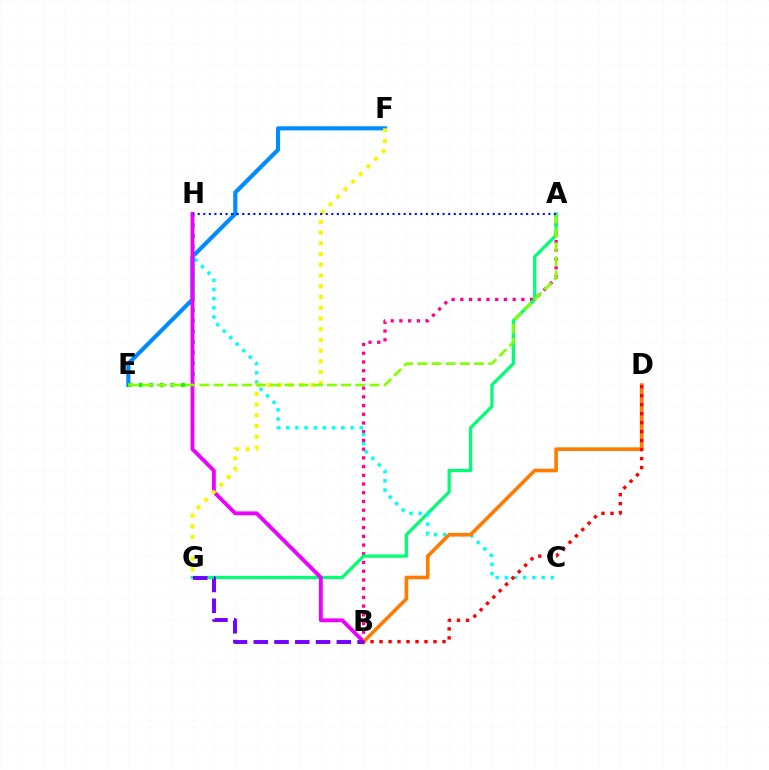{('A', 'B'): [{'color': '#ff0094', 'line_style': 'dotted', 'thickness': 2.37}], ('A', 'G'): [{'color': '#00ff74', 'line_style': 'solid', 'thickness': 2.35}], ('C', 'H'): [{'color': '#00fff6', 'line_style': 'dotted', 'thickness': 2.5}], ('E', 'F'): [{'color': '#008cff', 'line_style': 'solid', 'thickness': 2.98}], ('E', 'H'): [{'color': '#08ff00', 'line_style': 'dotted', 'thickness': 2.88}], ('B', 'H'): [{'color': '#ee00ff', 'line_style': 'solid', 'thickness': 2.78}], ('F', 'G'): [{'color': '#fcf500', 'line_style': 'dotted', 'thickness': 2.92}], ('B', 'D'): [{'color': '#ff7c00', 'line_style': 'solid', 'thickness': 2.63}, {'color': '#ff0000', 'line_style': 'dotted', 'thickness': 2.44}], ('B', 'G'): [{'color': '#7200ff', 'line_style': 'dashed', 'thickness': 2.82}], ('A', 'E'): [{'color': '#84ff00', 'line_style': 'dashed', 'thickness': 1.93}], ('A', 'H'): [{'color': '#0010ff', 'line_style': 'dotted', 'thickness': 1.51}]}